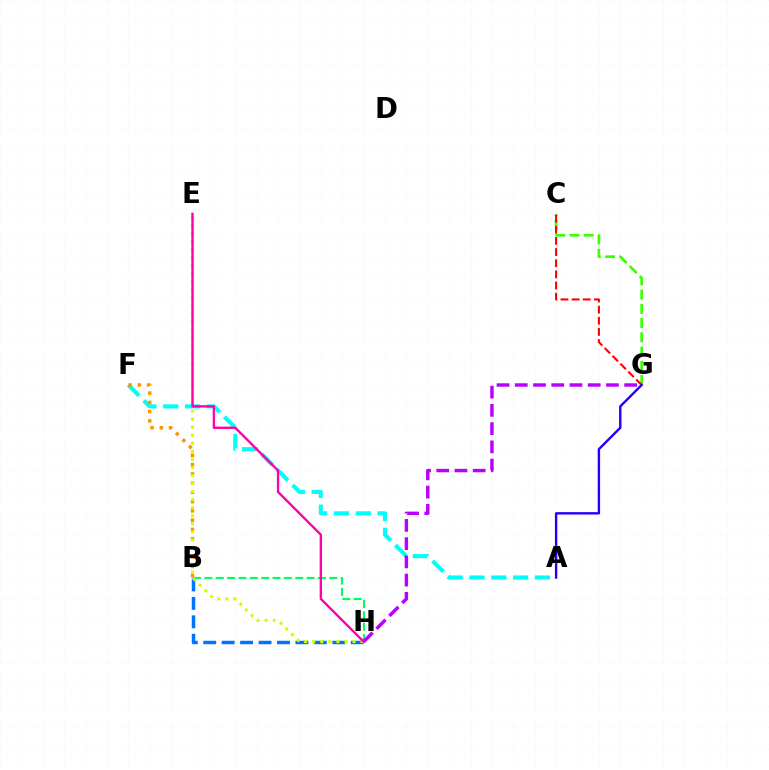{('B', 'H'): [{'color': '#00ff5c', 'line_style': 'dashed', 'thickness': 1.54}, {'color': '#0074ff', 'line_style': 'dashed', 'thickness': 2.51}], ('C', 'G'): [{'color': '#3dff00', 'line_style': 'dashed', 'thickness': 1.93}, {'color': '#ff0000', 'line_style': 'dashed', 'thickness': 1.51}], ('A', 'F'): [{'color': '#00fff6', 'line_style': 'dashed', 'thickness': 2.97}], ('G', 'H'): [{'color': '#b900ff', 'line_style': 'dashed', 'thickness': 2.48}], ('B', 'F'): [{'color': '#ff9400', 'line_style': 'dotted', 'thickness': 2.51}], ('A', 'G'): [{'color': '#2500ff', 'line_style': 'solid', 'thickness': 1.73}], ('E', 'H'): [{'color': '#d1ff00', 'line_style': 'dotted', 'thickness': 2.19}, {'color': '#ff00ac', 'line_style': 'solid', 'thickness': 1.7}]}